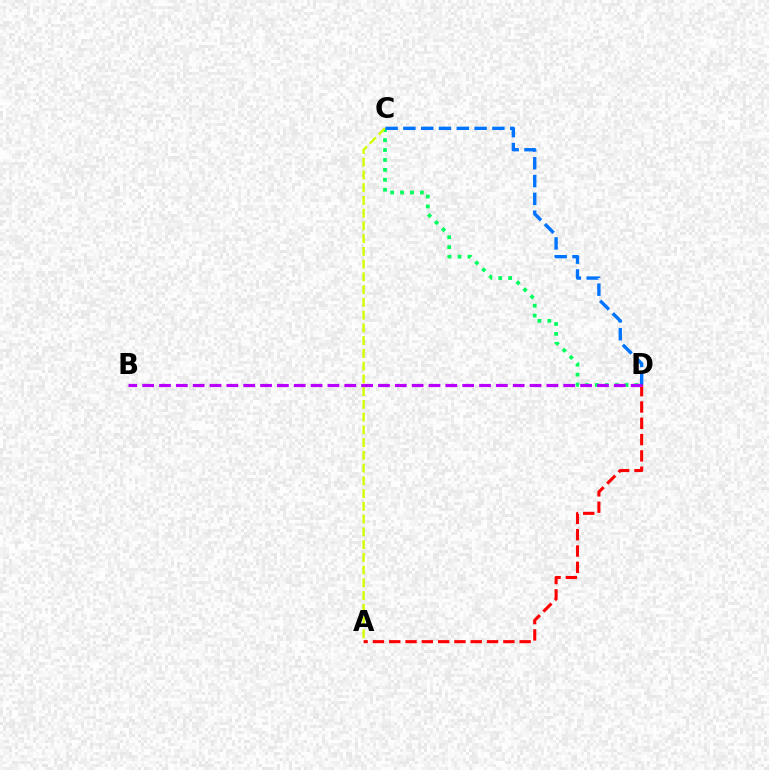{('A', 'D'): [{'color': '#ff0000', 'line_style': 'dashed', 'thickness': 2.22}], ('C', 'D'): [{'color': '#00ff5c', 'line_style': 'dotted', 'thickness': 2.69}, {'color': '#0074ff', 'line_style': 'dashed', 'thickness': 2.42}], ('A', 'C'): [{'color': '#d1ff00', 'line_style': 'dashed', 'thickness': 1.73}], ('B', 'D'): [{'color': '#b900ff', 'line_style': 'dashed', 'thickness': 2.29}]}